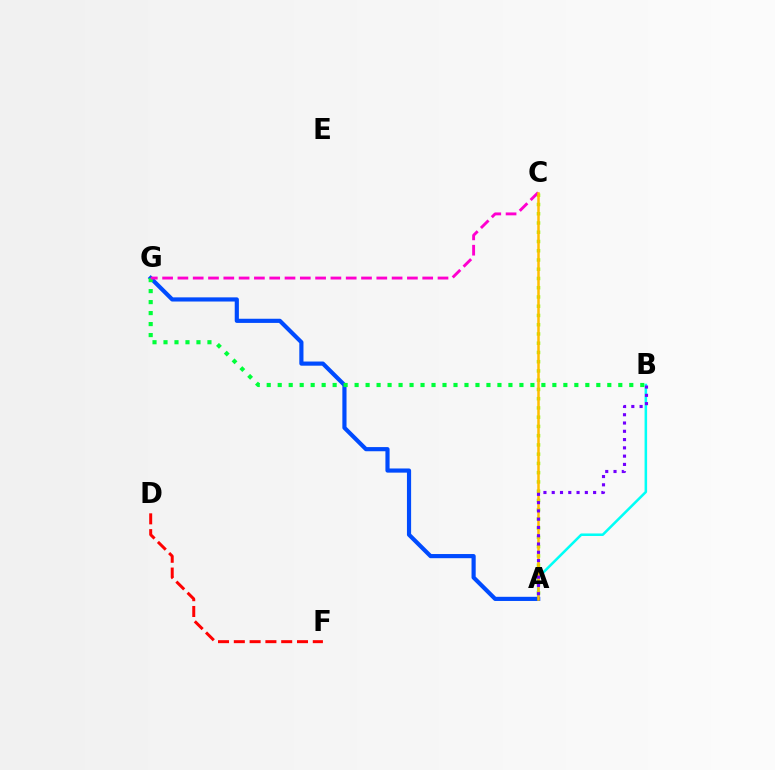{('A', 'B'): [{'color': '#00fff6', 'line_style': 'solid', 'thickness': 1.83}, {'color': '#7200ff', 'line_style': 'dotted', 'thickness': 2.25}], ('A', 'G'): [{'color': '#004bff', 'line_style': 'solid', 'thickness': 3.0}], ('B', 'G'): [{'color': '#00ff39', 'line_style': 'dotted', 'thickness': 2.99}], ('D', 'F'): [{'color': '#ff0000', 'line_style': 'dashed', 'thickness': 2.15}], ('A', 'C'): [{'color': '#84ff00', 'line_style': 'dotted', 'thickness': 2.51}, {'color': '#ffbd00', 'line_style': 'solid', 'thickness': 1.82}], ('C', 'G'): [{'color': '#ff00cf', 'line_style': 'dashed', 'thickness': 2.08}]}